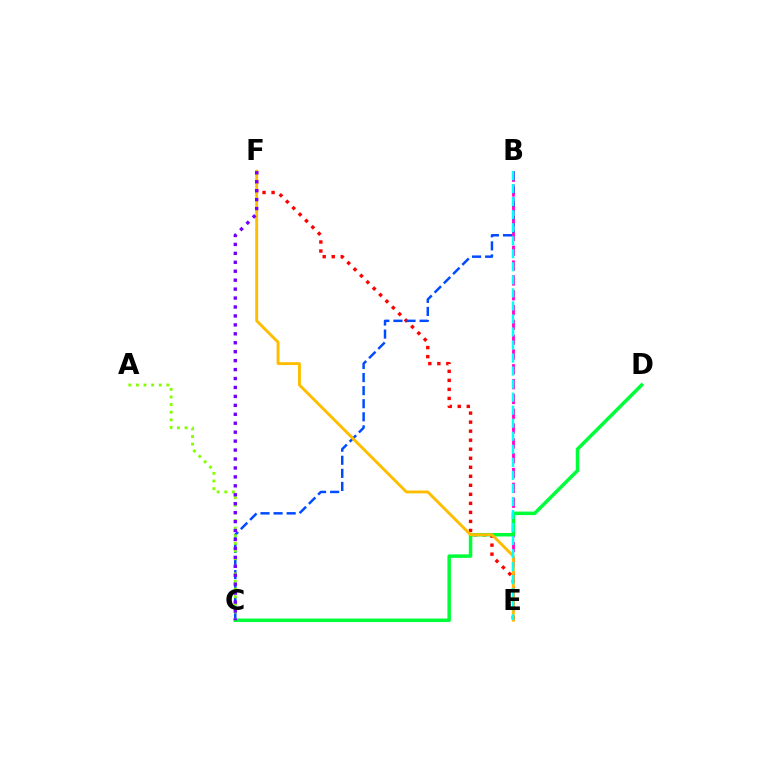{('B', 'E'): [{'color': '#ff00cf', 'line_style': 'dashed', 'thickness': 2.01}, {'color': '#00fff6', 'line_style': 'dashed', 'thickness': 1.77}], ('E', 'F'): [{'color': '#ff0000', 'line_style': 'dotted', 'thickness': 2.45}, {'color': '#ffbd00', 'line_style': 'solid', 'thickness': 2.09}], ('C', 'D'): [{'color': '#00ff39', 'line_style': 'solid', 'thickness': 2.52}], ('B', 'C'): [{'color': '#004bff', 'line_style': 'dashed', 'thickness': 1.78}], ('A', 'C'): [{'color': '#84ff00', 'line_style': 'dotted', 'thickness': 2.07}], ('C', 'F'): [{'color': '#7200ff', 'line_style': 'dotted', 'thickness': 2.43}]}